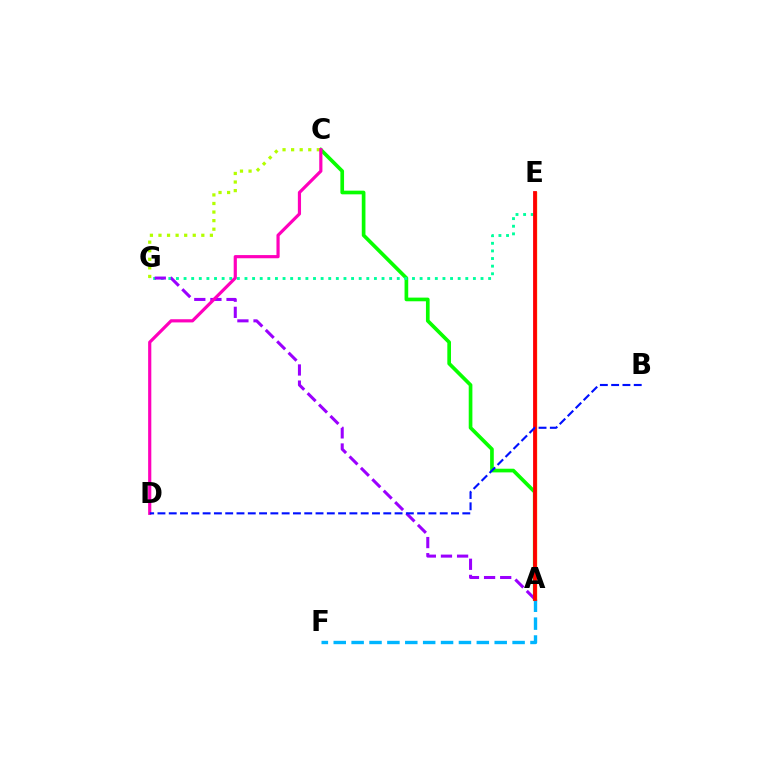{('A', 'C'): [{'color': '#08ff00', 'line_style': 'solid', 'thickness': 2.64}], ('E', 'G'): [{'color': '#00ff9d', 'line_style': 'dotted', 'thickness': 2.07}], ('A', 'G'): [{'color': '#9b00ff', 'line_style': 'dashed', 'thickness': 2.19}], ('C', 'G'): [{'color': '#b3ff00', 'line_style': 'dotted', 'thickness': 2.33}], ('C', 'D'): [{'color': '#ff00bd', 'line_style': 'solid', 'thickness': 2.29}], ('A', 'E'): [{'color': '#ffa500', 'line_style': 'solid', 'thickness': 2.48}, {'color': '#ff0000', 'line_style': 'solid', 'thickness': 2.73}], ('A', 'F'): [{'color': '#00b5ff', 'line_style': 'dashed', 'thickness': 2.43}], ('B', 'D'): [{'color': '#0010ff', 'line_style': 'dashed', 'thickness': 1.53}]}